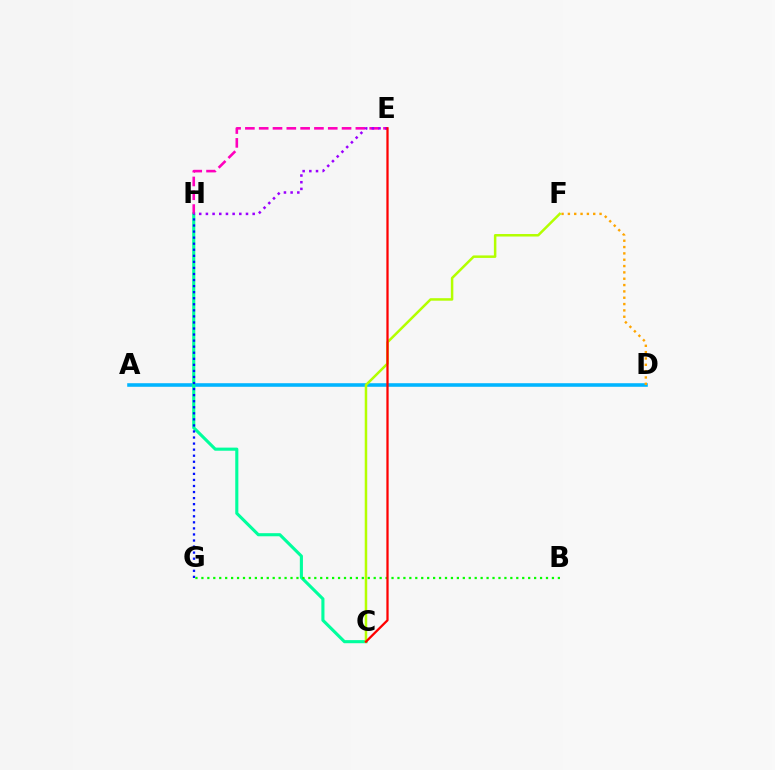{('A', 'D'): [{'color': '#00b5ff', 'line_style': 'solid', 'thickness': 2.57}], ('C', 'H'): [{'color': '#00ff9d', 'line_style': 'solid', 'thickness': 2.23}], ('E', 'H'): [{'color': '#ff00bd', 'line_style': 'dashed', 'thickness': 1.88}, {'color': '#9b00ff', 'line_style': 'dotted', 'thickness': 1.82}], ('G', 'H'): [{'color': '#0010ff', 'line_style': 'dotted', 'thickness': 1.65}], ('D', 'F'): [{'color': '#ffa500', 'line_style': 'dotted', 'thickness': 1.72}], ('C', 'F'): [{'color': '#b3ff00', 'line_style': 'solid', 'thickness': 1.8}], ('B', 'G'): [{'color': '#08ff00', 'line_style': 'dotted', 'thickness': 1.61}], ('C', 'E'): [{'color': '#ff0000', 'line_style': 'solid', 'thickness': 1.63}]}